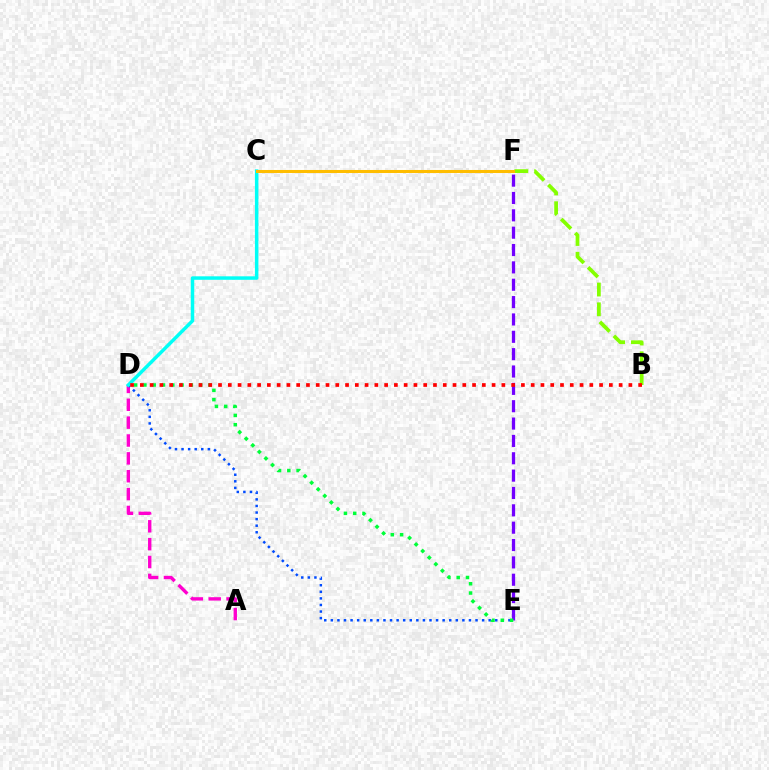{('A', 'D'): [{'color': '#ff00cf', 'line_style': 'dashed', 'thickness': 2.43}], ('D', 'E'): [{'color': '#004bff', 'line_style': 'dotted', 'thickness': 1.79}, {'color': '#00ff39', 'line_style': 'dotted', 'thickness': 2.52}], ('E', 'F'): [{'color': '#7200ff', 'line_style': 'dashed', 'thickness': 2.36}], ('C', 'D'): [{'color': '#00fff6', 'line_style': 'solid', 'thickness': 2.51}], ('B', 'F'): [{'color': '#84ff00', 'line_style': 'dashed', 'thickness': 2.69}], ('C', 'F'): [{'color': '#ffbd00', 'line_style': 'solid', 'thickness': 2.19}], ('B', 'D'): [{'color': '#ff0000', 'line_style': 'dotted', 'thickness': 2.65}]}